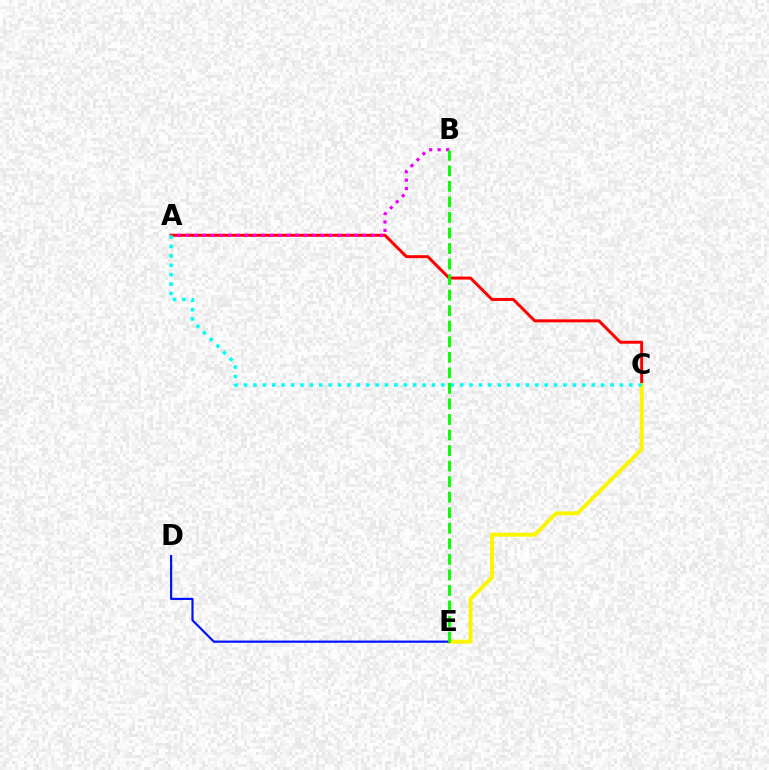{('A', 'C'): [{'color': '#ff0000', 'line_style': 'solid', 'thickness': 2.14}, {'color': '#00fff6', 'line_style': 'dotted', 'thickness': 2.55}], ('C', 'E'): [{'color': '#fcf500', 'line_style': 'solid', 'thickness': 2.83}], ('D', 'E'): [{'color': '#0010ff', 'line_style': 'solid', 'thickness': 1.57}], ('A', 'B'): [{'color': '#ee00ff', 'line_style': 'dotted', 'thickness': 2.29}], ('B', 'E'): [{'color': '#08ff00', 'line_style': 'dashed', 'thickness': 2.11}]}